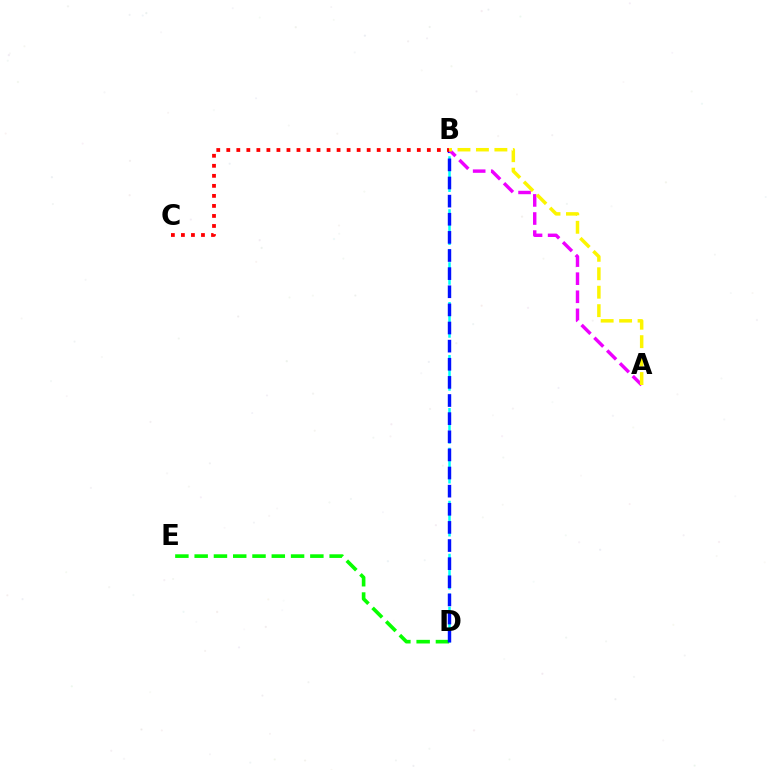{('B', 'D'): [{'color': '#00fff6', 'line_style': 'dashed', 'thickness': 1.8}, {'color': '#0010ff', 'line_style': 'dashed', 'thickness': 2.46}], ('D', 'E'): [{'color': '#08ff00', 'line_style': 'dashed', 'thickness': 2.62}], ('A', 'B'): [{'color': '#ee00ff', 'line_style': 'dashed', 'thickness': 2.46}, {'color': '#fcf500', 'line_style': 'dashed', 'thickness': 2.51}], ('B', 'C'): [{'color': '#ff0000', 'line_style': 'dotted', 'thickness': 2.72}]}